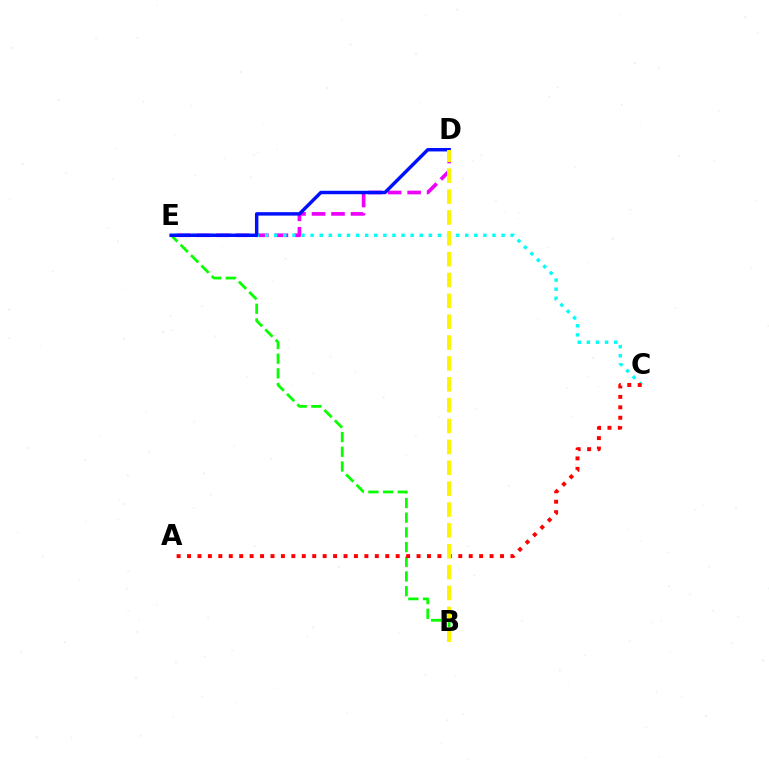{('D', 'E'): [{'color': '#ee00ff', 'line_style': 'dashed', 'thickness': 2.65}, {'color': '#0010ff', 'line_style': 'solid', 'thickness': 2.47}], ('B', 'E'): [{'color': '#08ff00', 'line_style': 'dashed', 'thickness': 2.0}], ('C', 'E'): [{'color': '#00fff6', 'line_style': 'dotted', 'thickness': 2.47}], ('A', 'C'): [{'color': '#ff0000', 'line_style': 'dotted', 'thickness': 2.83}], ('B', 'D'): [{'color': '#fcf500', 'line_style': 'dashed', 'thickness': 2.83}]}